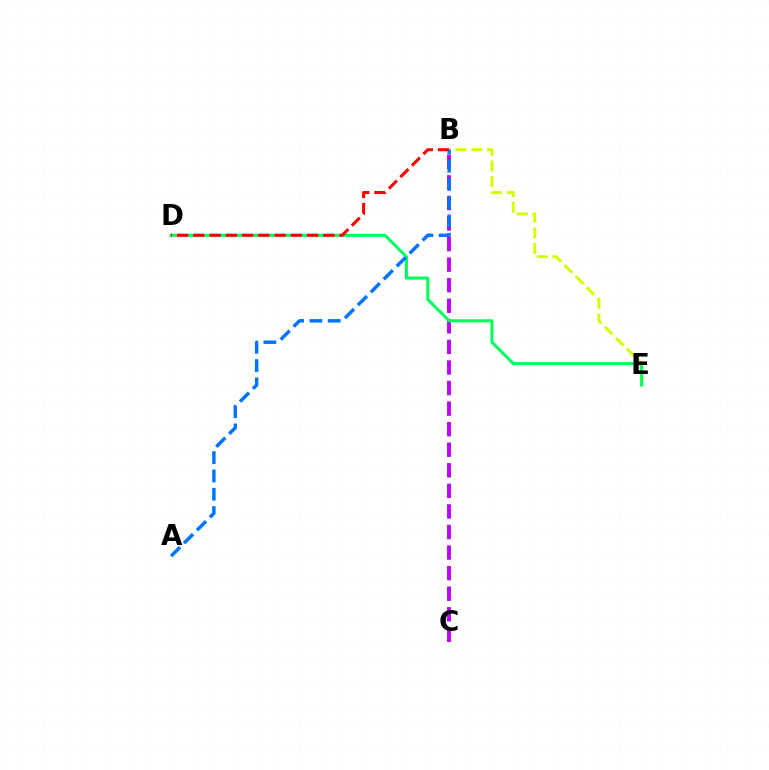{('B', 'C'): [{'color': '#b900ff', 'line_style': 'dashed', 'thickness': 2.79}], ('B', 'E'): [{'color': '#d1ff00', 'line_style': 'dashed', 'thickness': 2.13}], ('D', 'E'): [{'color': '#00ff5c', 'line_style': 'solid', 'thickness': 2.19}], ('B', 'D'): [{'color': '#ff0000', 'line_style': 'dashed', 'thickness': 2.21}], ('A', 'B'): [{'color': '#0074ff', 'line_style': 'dashed', 'thickness': 2.49}]}